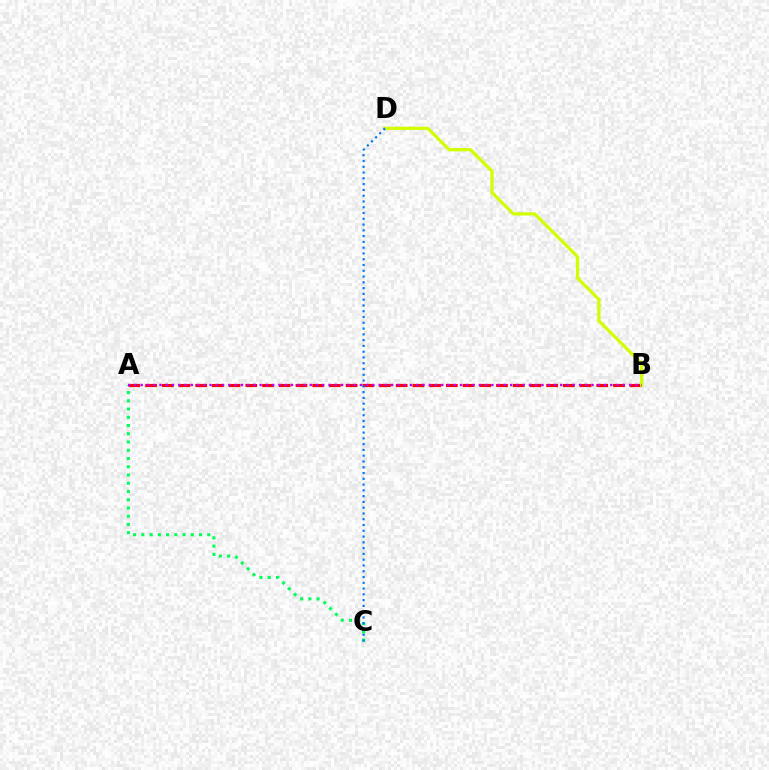{('A', 'B'): [{'color': '#ff0000', 'line_style': 'dashed', 'thickness': 2.27}, {'color': '#b900ff', 'line_style': 'dotted', 'thickness': 1.7}], ('A', 'C'): [{'color': '#00ff5c', 'line_style': 'dotted', 'thickness': 2.24}], ('B', 'D'): [{'color': '#d1ff00', 'line_style': 'solid', 'thickness': 2.34}], ('C', 'D'): [{'color': '#0074ff', 'line_style': 'dotted', 'thickness': 1.57}]}